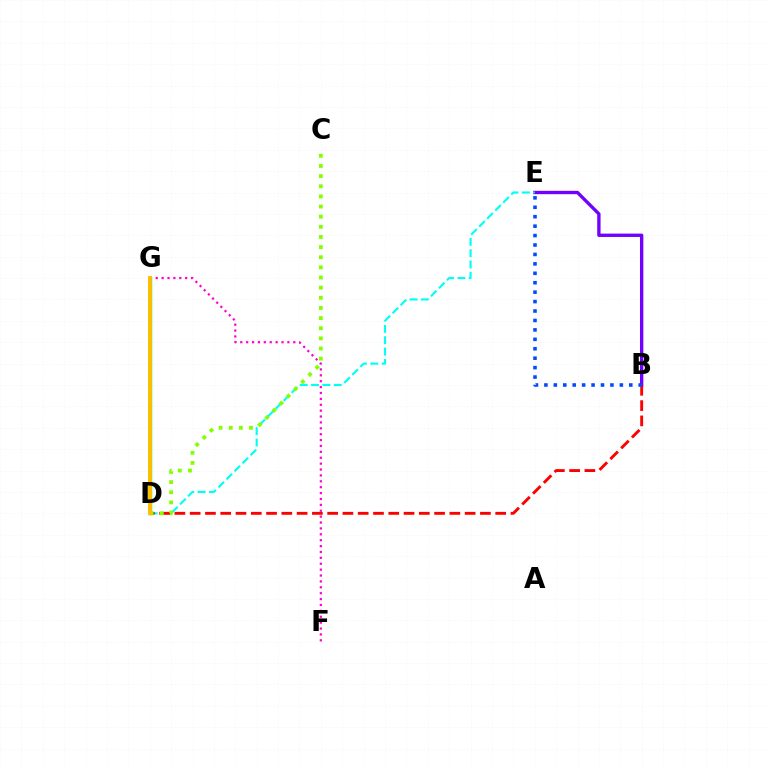{('B', 'E'): [{'color': '#7200ff', 'line_style': 'solid', 'thickness': 2.41}, {'color': '#004bff', 'line_style': 'dotted', 'thickness': 2.56}], ('F', 'G'): [{'color': '#ff00cf', 'line_style': 'dotted', 'thickness': 1.6}], ('D', 'E'): [{'color': '#00fff6', 'line_style': 'dashed', 'thickness': 1.54}], ('D', 'G'): [{'color': '#00ff39', 'line_style': 'solid', 'thickness': 2.49}, {'color': '#ffbd00', 'line_style': 'solid', 'thickness': 2.81}], ('B', 'D'): [{'color': '#ff0000', 'line_style': 'dashed', 'thickness': 2.08}], ('C', 'D'): [{'color': '#84ff00', 'line_style': 'dotted', 'thickness': 2.75}]}